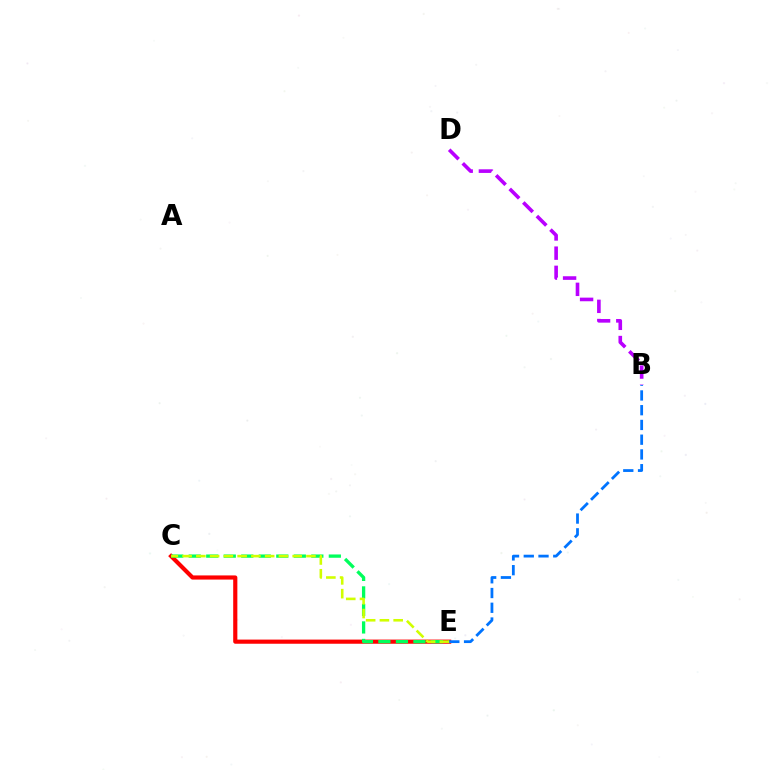{('C', 'E'): [{'color': '#ff0000', 'line_style': 'solid', 'thickness': 2.99}, {'color': '#00ff5c', 'line_style': 'dashed', 'thickness': 2.38}, {'color': '#d1ff00', 'line_style': 'dashed', 'thickness': 1.87}], ('B', 'D'): [{'color': '#b900ff', 'line_style': 'dashed', 'thickness': 2.61}], ('B', 'E'): [{'color': '#0074ff', 'line_style': 'dashed', 'thickness': 2.0}]}